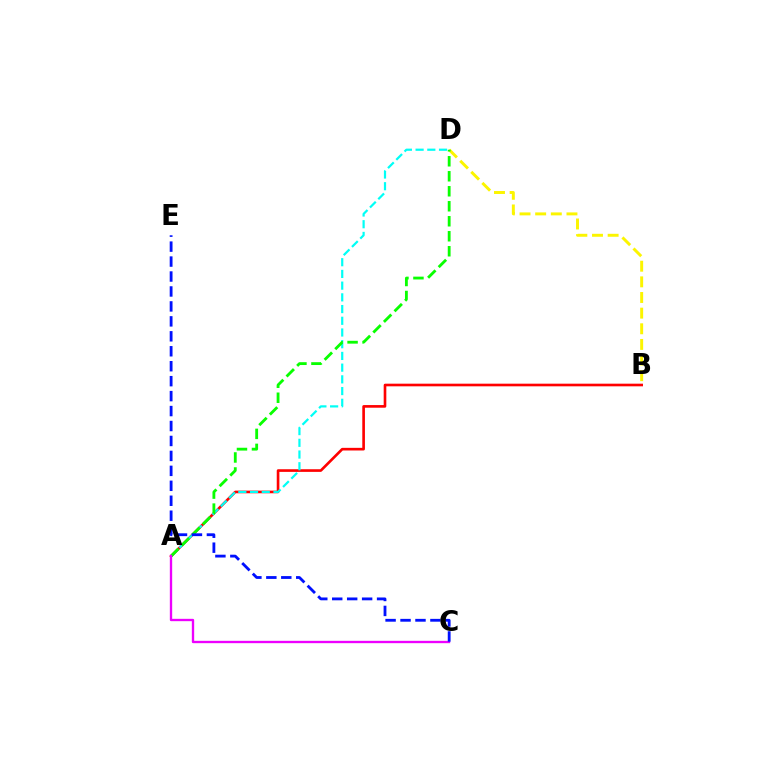{('A', 'B'): [{'color': '#ff0000', 'line_style': 'solid', 'thickness': 1.9}], ('B', 'D'): [{'color': '#fcf500', 'line_style': 'dashed', 'thickness': 2.13}], ('A', 'D'): [{'color': '#00fff6', 'line_style': 'dashed', 'thickness': 1.59}, {'color': '#08ff00', 'line_style': 'dashed', 'thickness': 2.04}], ('A', 'C'): [{'color': '#ee00ff', 'line_style': 'solid', 'thickness': 1.69}], ('C', 'E'): [{'color': '#0010ff', 'line_style': 'dashed', 'thickness': 2.03}]}